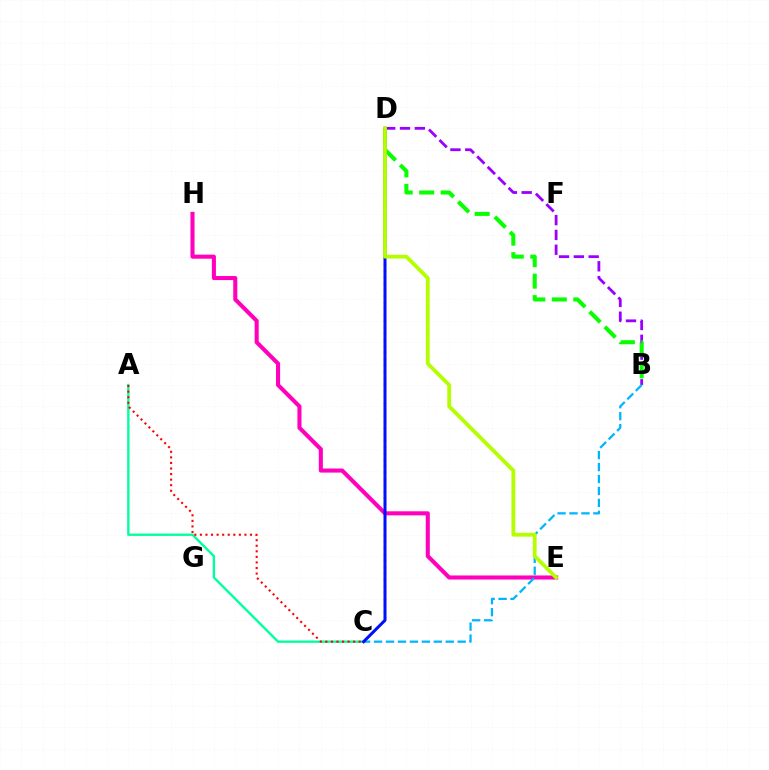{('B', 'D'): [{'color': '#9b00ff', 'line_style': 'dashed', 'thickness': 2.01}, {'color': '#08ff00', 'line_style': 'dashed', 'thickness': 2.91}], ('A', 'C'): [{'color': '#00ff9d', 'line_style': 'solid', 'thickness': 1.69}, {'color': '#ff0000', 'line_style': 'dotted', 'thickness': 1.51}], ('C', 'D'): [{'color': '#ffa500', 'line_style': 'dotted', 'thickness': 1.71}, {'color': '#0010ff', 'line_style': 'solid', 'thickness': 2.16}], ('E', 'H'): [{'color': '#ff00bd', 'line_style': 'solid', 'thickness': 2.93}], ('B', 'C'): [{'color': '#00b5ff', 'line_style': 'dashed', 'thickness': 1.62}], ('D', 'E'): [{'color': '#b3ff00', 'line_style': 'solid', 'thickness': 2.74}]}